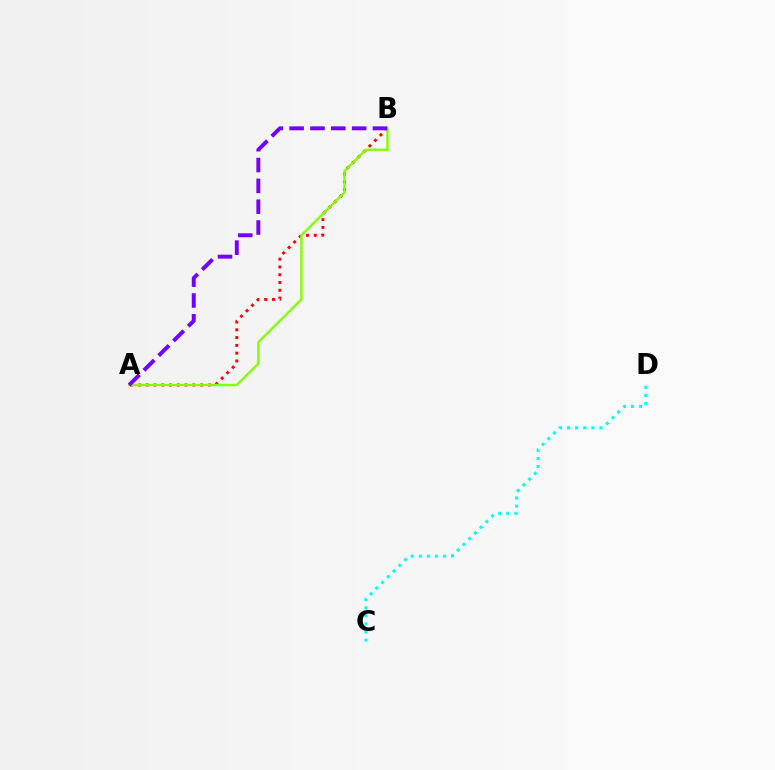{('A', 'B'): [{'color': '#ff0000', 'line_style': 'dotted', 'thickness': 2.11}, {'color': '#84ff00', 'line_style': 'solid', 'thickness': 1.73}, {'color': '#7200ff', 'line_style': 'dashed', 'thickness': 2.83}], ('C', 'D'): [{'color': '#00fff6', 'line_style': 'dotted', 'thickness': 2.2}]}